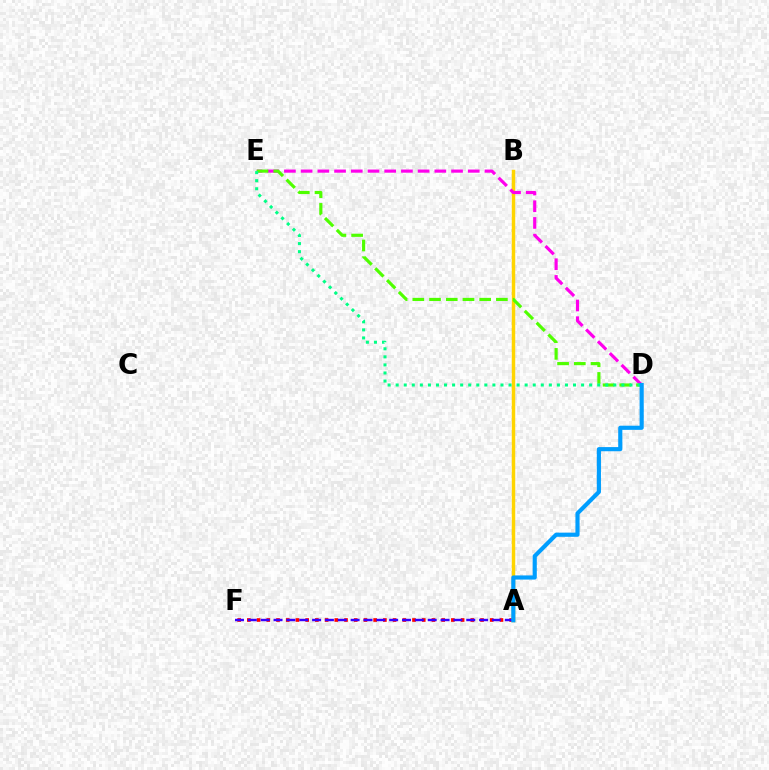{('A', 'F'): [{'color': '#ff0000', 'line_style': 'dotted', 'thickness': 2.64}, {'color': '#3700ff', 'line_style': 'dashed', 'thickness': 1.75}], ('A', 'B'): [{'color': '#ffd500', 'line_style': 'solid', 'thickness': 2.48}], ('D', 'E'): [{'color': '#ff00ed', 'line_style': 'dashed', 'thickness': 2.27}, {'color': '#4fff00', 'line_style': 'dashed', 'thickness': 2.27}, {'color': '#00ff86', 'line_style': 'dotted', 'thickness': 2.19}], ('A', 'D'): [{'color': '#009eff', 'line_style': 'solid', 'thickness': 2.98}]}